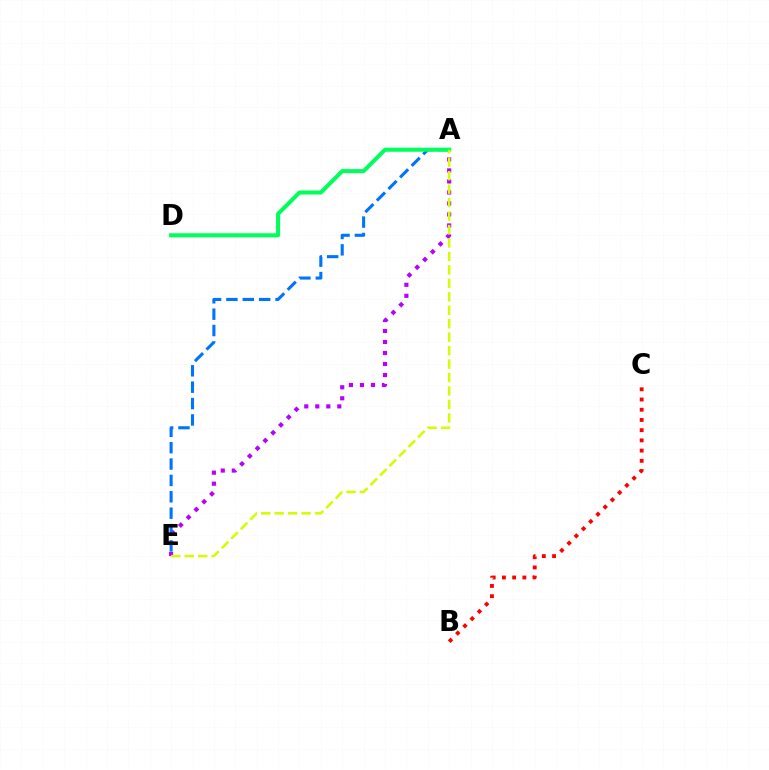{('A', 'E'): [{'color': '#b900ff', 'line_style': 'dotted', 'thickness': 2.99}, {'color': '#0074ff', 'line_style': 'dashed', 'thickness': 2.22}, {'color': '#d1ff00', 'line_style': 'dashed', 'thickness': 1.83}], ('A', 'D'): [{'color': '#00ff5c', 'line_style': 'solid', 'thickness': 2.92}], ('B', 'C'): [{'color': '#ff0000', 'line_style': 'dotted', 'thickness': 2.78}]}